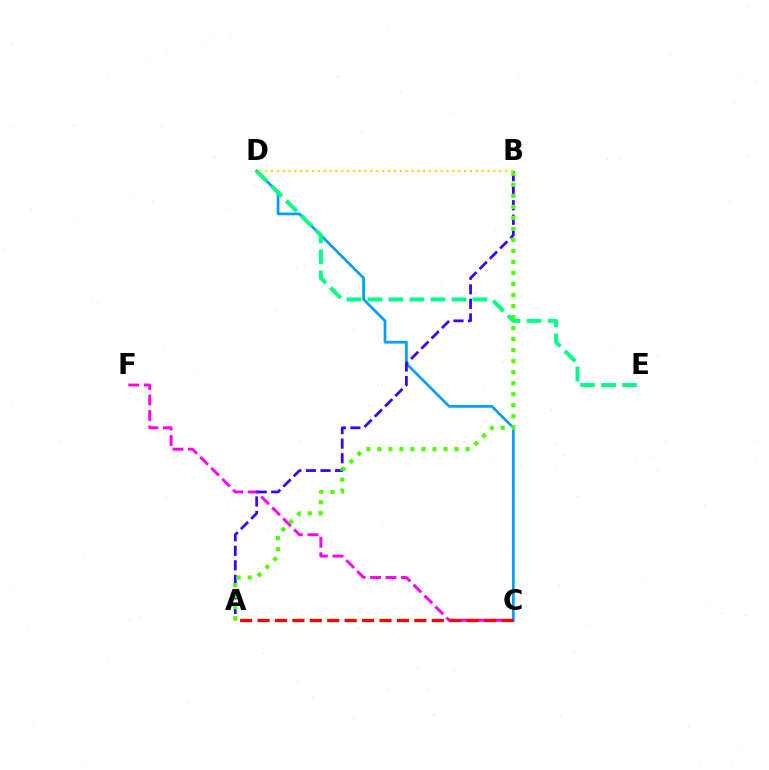{('C', 'D'): [{'color': '#009eff', 'line_style': 'solid', 'thickness': 1.94}], ('C', 'F'): [{'color': '#ff00ed', 'line_style': 'dashed', 'thickness': 2.1}], ('A', 'B'): [{'color': '#3700ff', 'line_style': 'dashed', 'thickness': 1.97}, {'color': '#4fff00', 'line_style': 'dotted', 'thickness': 2.99}], ('D', 'E'): [{'color': '#00ff86', 'line_style': 'dashed', 'thickness': 2.85}], ('B', 'D'): [{'color': '#ffd500', 'line_style': 'dotted', 'thickness': 1.59}], ('A', 'C'): [{'color': '#ff0000', 'line_style': 'dashed', 'thickness': 2.37}]}